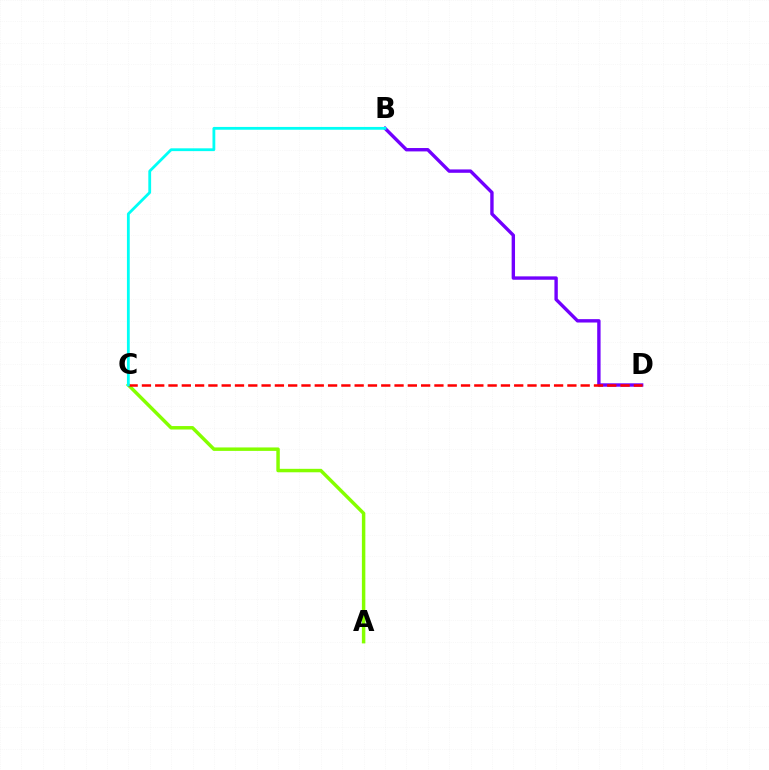{('B', 'D'): [{'color': '#7200ff', 'line_style': 'solid', 'thickness': 2.43}], ('A', 'C'): [{'color': '#84ff00', 'line_style': 'solid', 'thickness': 2.49}], ('C', 'D'): [{'color': '#ff0000', 'line_style': 'dashed', 'thickness': 1.81}], ('B', 'C'): [{'color': '#00fff6', 'line_style': 'solid', 'thickness': 2.02}]}